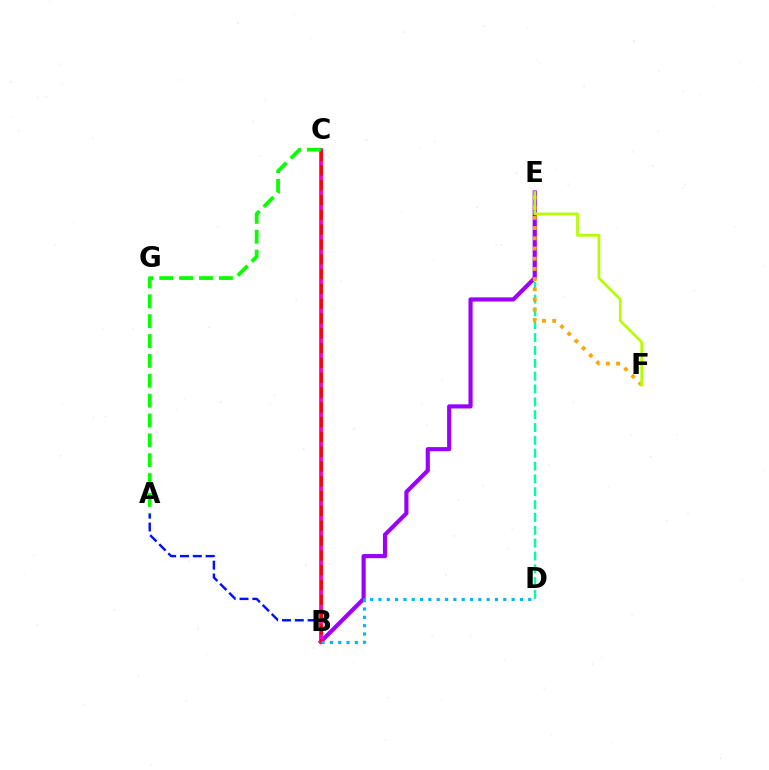{('A', 'B'): [{'color': '#0010ff', 'line_style': 'dashed', 'thickness': 1.74}], ('D', 'E'): [{'color': '#00ff9d', 'line_style': 'dashed', 'thickness': 1.74}], ('B', 'E'): [{'color': '#9b00ff', 'line_style': 'solid', 'thickness': 2.99}], ('E', 'F'): [{'color': '#ffa500', 'line_style': 'dotted', 'thickness': 2.77}, {'color': '#b3ff00', 'line_style': 'solid', 'thickness': 1.95}], ('B', 'C'): [{'color': '#ff00bd', 'line_style': 'solid', 'thickness': 2.7}, {'color': '#ff0000', 'line_style': 'dashed', 'thickness': 2.01}], ('B', 'D'): [{'color': '#00b5ff', 'line_style': 'dotted', 'thickness': 2.26}], ('A', 'C'): [{'color': '#08ff00', 'line_style': 'dashed', 'thickness': 2.7}]}